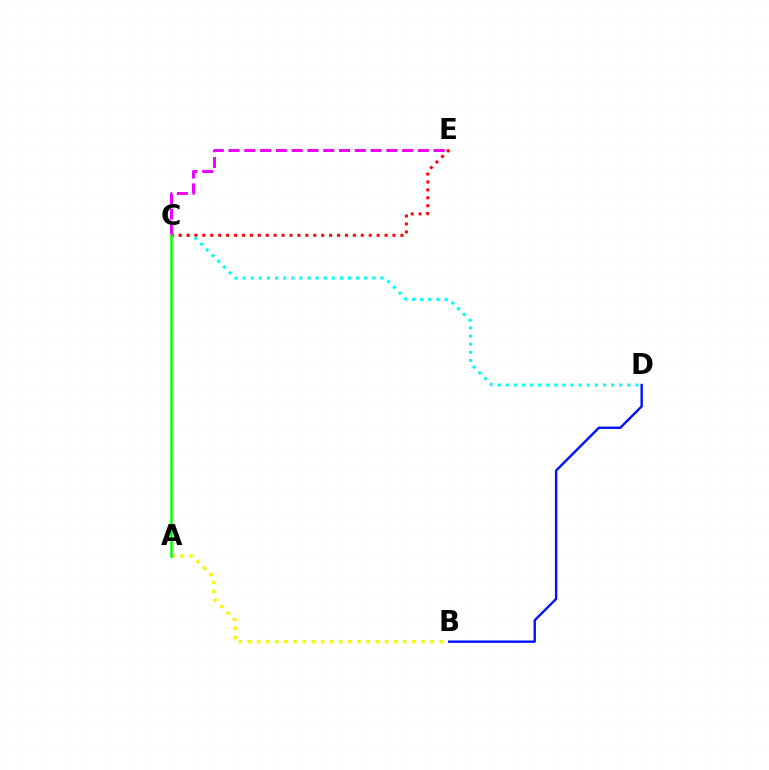{('C', 'D'): [{'color': '#00fff6', 'line_style': 'dotted', 'thickness': 2.2}], ('C', 'E'): [{'color': '#ff0000', 'line_style': 'dotted', 'thickness': 2.15}, {'color': '#ee00ff', 'line_style': 'dashed', 'thickness': 2.14}], ('A', 'B'): [{'color': '#fcf500', 'line_style': 'dotted', 'thickness': 2.48}], ('A', 'C'): [{'color': '#08ff00', 'line_style': 'solid', 'thickness': 1.81}], ('B', 'D'): [{'color': '#0010ff', 'line_style': 'solid', 'thickness': 1.71}]}